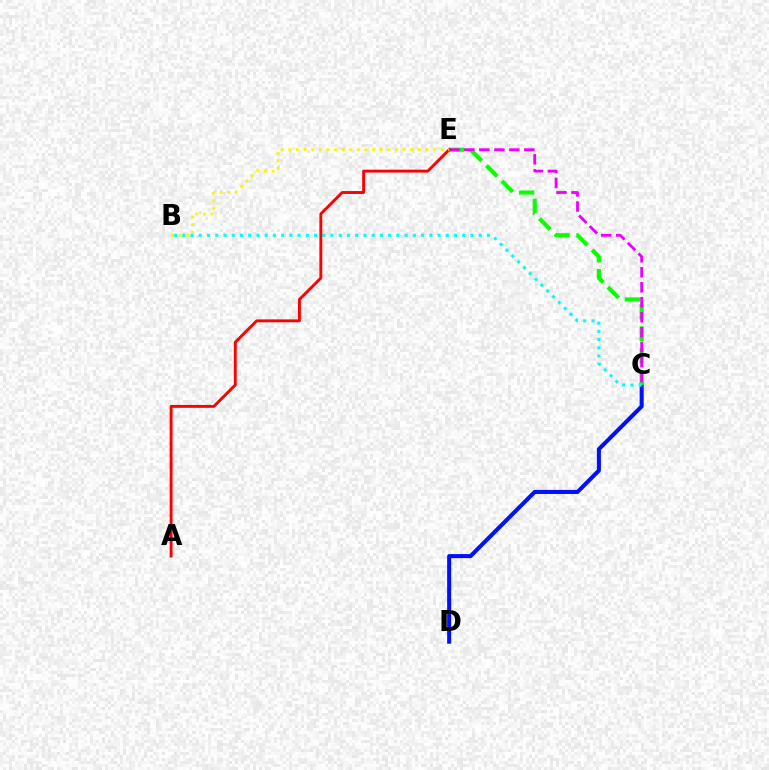{('C', 'D'): [{'color': '#0010ff', 'line_style': 'solid', 'thickness': 2.92}], ('C', 'E'): [{'color': '#08ff00', 'line_style': 'dashed', 'thickness': 2.97}, {'color': '#ee00ff', 'line_style': 'dashed', 'thickness': 2.04}], ('B', 'C'): [{'color': '#00fff6', 'line_style': 'dotted', 'thickness': 2.24}], ('A', 'E'): [{'color': '#ff0000', 'line_style': 'solid', 'thickness': 2.08}], ('B', 'E'): [{'color': '#fcf500', 'line_style': 'dotted', 'thickness': 2.07}]}